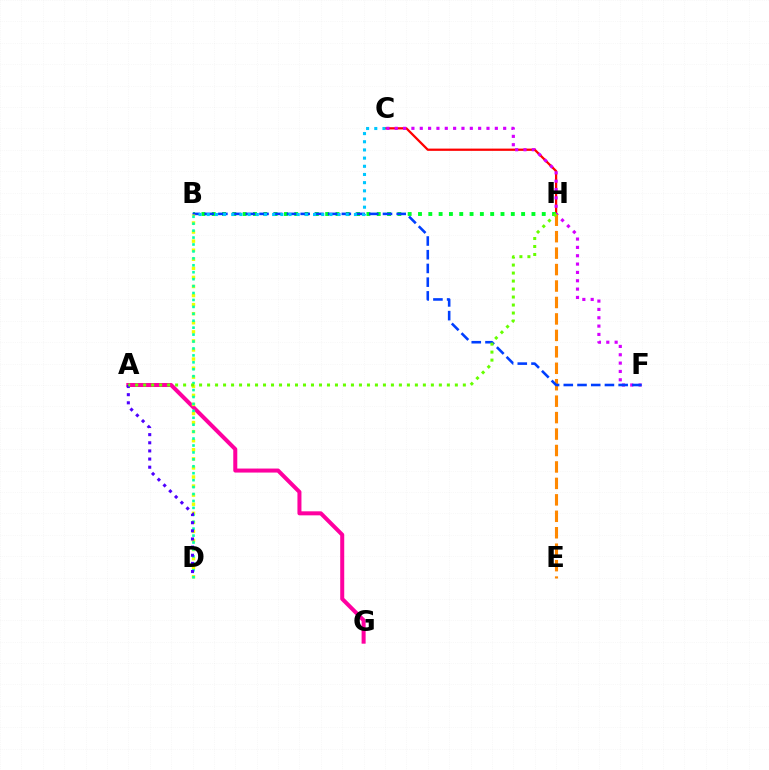{('C', 'H'): [{'color': '#ff0000', 'line_style': 'solid', 'thickness': 1.62}], ('C', 'F'): [{'color': '#d600ff', 'line_style': 'dotted', 'thickness': 2.27}], ('E', 'H'): [{'color': '#ff8800', 'line_style': 'dashed', 'thickness': 2.23}], ('B', 'H'): [{'color': '#00ff27', 'line_style': 'dotted', 'thickness': 2.8}], ('A', 'G'): [{'color': '#ff00a0', 'line_style': 'solid', 'thickness': 2.89}], ('B', 'F'): [{'color': '#003fff', 'line_style': 'dashed', 'thickness': 1.86}], ('B', 'C'): [{'color': '#00c7ff', 'line_style': 'dotted', 'thickness': 2.22}], ('B', 'D'): [{'color': '#eeff00', 'line_style': 'dotted', 'thickness': 2.46}, {'color': '#00ffaf', 'line_style': 'dotted', 'thickness': 1.88}], ('A', 'D'): [{'color': '#4f00ff', 'line_style': 'dotted', 'thickness': 2.21}], ('A', 'H'): [{'color': '#66ff00', 'line_style': 'dotted', 'thickness': 2.17}]}